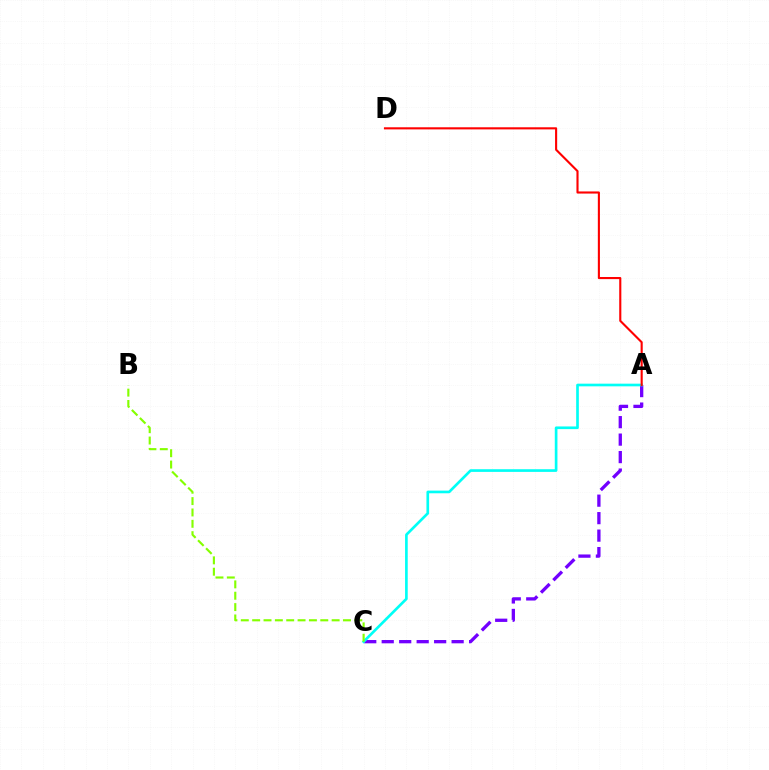{('A', 'C'): [{'color': '#7200ff', 'line_style': 'dashed', 'thickness': 2.37}, {'color': '#00fff6', 'line_style': 'solid', 'thickness': 1.92}], ('A', 'D'): [{'color': '#ff0000', 'line_style': 'solid', 'thickness': 1.52}], ('B', 'C'): [{'color': '#84ff00', 'line_style': 'dashed', 'thickness': 1.54}]}